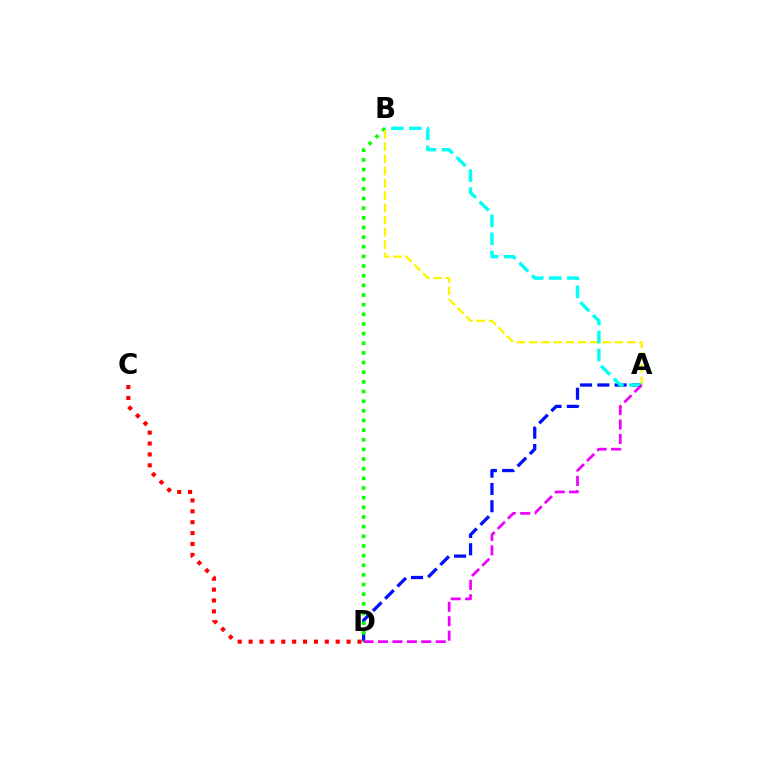{('A', 'D'): [{'color': '#0010ff', 'line_style': 'dashed', 'thickness': 2.35}, {'color': '#ee00ff', 'line_style': 'dashed', 'thickness': 1.96}], ('B', 'D'): [{'color': '#08ff00', 'line_style': 'dotted', 'thickness': 2.62}], ('A', 'B'): [{'color': '#fcf500', 'line_style': 'dashed', 'thickness': 1.66}, {'color': '#00fff6', 'line_style': 'dashed', 'thickness': 2.45}], ('C', 'D'): [{'color': '#ff0000', 'line_style': 'dotted', 'thickness': 2.96}]}